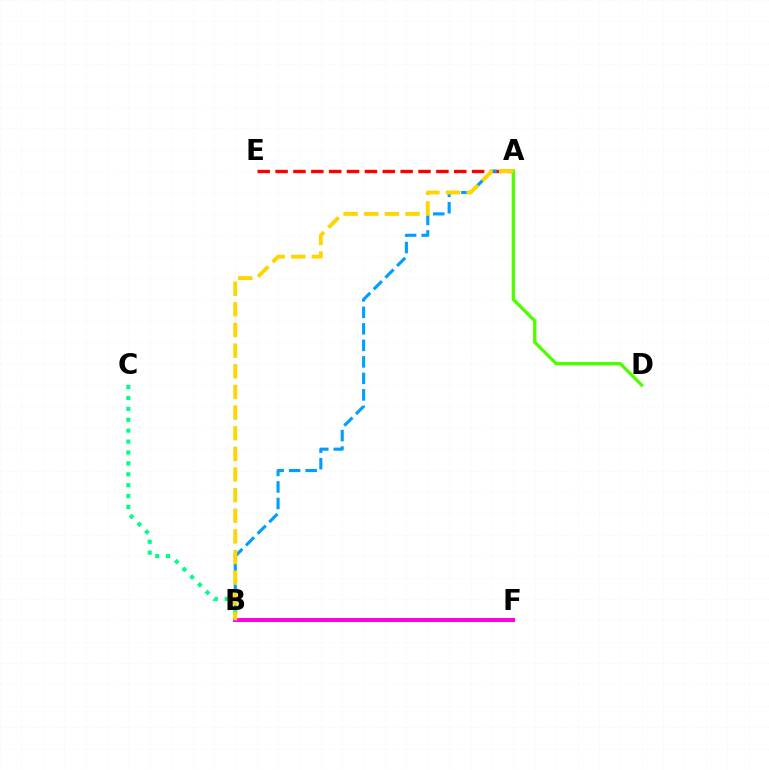{('A', 'E'): [{'color': '#ff0000', 'line_style': 'dashed', 'thickness': 2.43}], ('B', 'F'): [{'color': '#3700ff', 'line_style': 'solid', 'thickness': 2.59}, {'color': '#ff00ed', 'line_style': 'solid', 'thickness': 2.89}], ('A', 'B'): [{'color': '#009eff', 'line_style': 'dashed', 'thickness': 2.24}, {'color': '#ffd500', 'line_style': 'dashed', 'thickness': 2.8}], ('B', 'C'): [{'color': '#00ff86', 'line_style': 'dotted', 'thickness': 2.96}], ('A', 'D'): [{'color': '#4fff00', 'line_style': 'solid', 'thickness': 2.41}]}